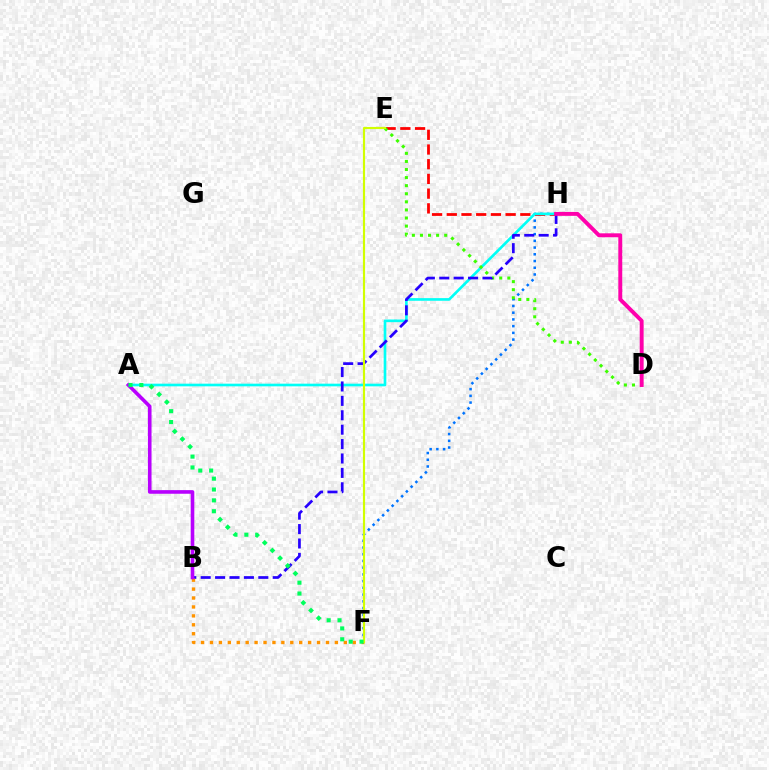{('F', 'H'): [{'color': '#0074ff', 'line_style': 'dotted', 'thickness': 1.83}], ('E', 'H'): [{'color': '#ff0000', 'line_style': 'dashed', 'thickness': 2.0}], ('A', 'H'): [{'color': '#00fff6', 'line_style': 'solid', 'thickness': 1.91}], ('D', 'E'): [{'color': '#3dff00', 'line_style': 'dotted', 'thickness': 2.2}], ('B', 'H'): [{'color': '#2500ff', 'line_style': 'dashed', 'thickness': 1.96}], ('B', 'F'): [{'color': '#ff9400', 'line_style': 'dotted', 'thickness': 2.42}], ('E', 'F'): [{'color': '#d1ff00', 'line_style': 'solid', 'thickness': 1.55}], ('D', 'H'): [{'color': '#ff00ac', 'line_style': 'solid', 'thickness': 2.82}], ('A', 'B'): [{'color': '#b900ff', 'line_style': 'solid', 'thickness': 2.6}], ('A', 'F'): [{'color': '#00ff5c', 'line_style': 'dotted', 'thickness': 2.95}]}